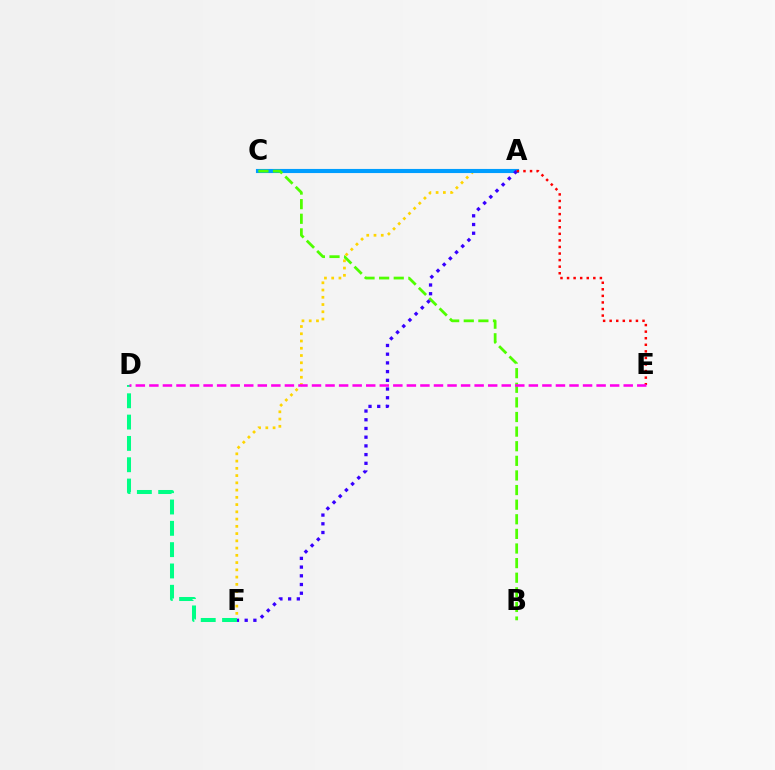{('A', 'F'): [{'color': '#ffd500', 'line_style': 'dotted', 'thickness': 1.97}, {'color': '#3700ff', 'line_style': 'dotted', 'thickness': 2.37}], ('A', 'C'): [{'color': '#009eff', 'line_style': 'solid', 'thickness': 2.96}], ('B', 'C'): [{'color': '#4fff00', 'line_style': 'dashed', 'thickness': 1.98}], ('D', 'F'): [{'color': '#00ff86', 'line_style': 'dashed', 'thickness': 2.9}], ('A', 'E'): [{'color': '#ff0000', 'line_style': 'dotted', 'thickness': 1.78}], ('D', 'E'): [{'color': '#ff00ed', 'line_style': 'dashed', 'thickness': 1.84}]}